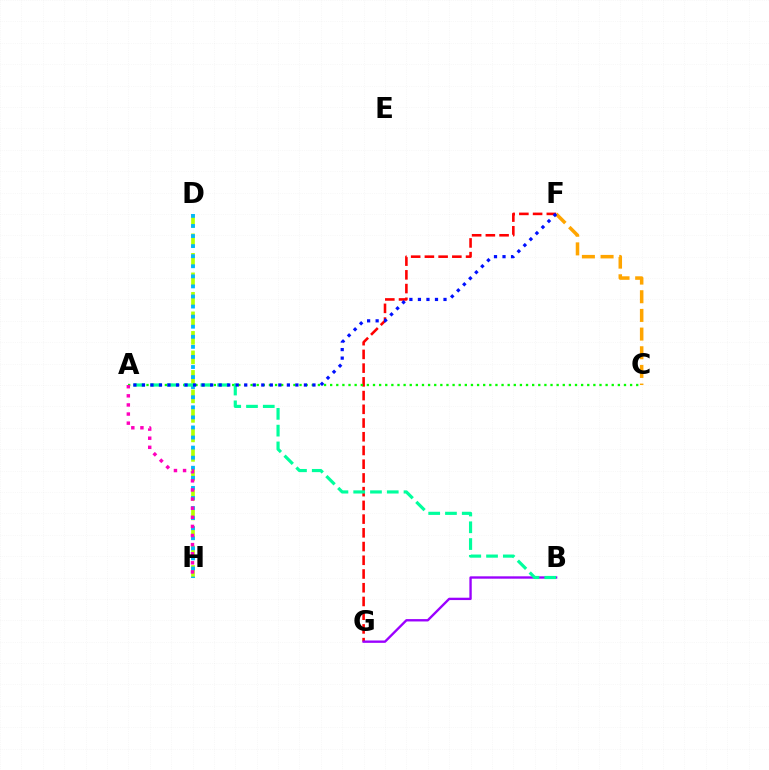{('F', 'G'): [{'color': '#ff0000', 'line_style': 'dashed', 'thickness': 1.86}], ('B', 'G'): [{'color': '#9b00ff', 'line_style': 'solid', 'thickness': 1.7}], ('C', 'F'): [{'color': '#ffa500', 'line_style': 'dashed', 'thickness': 2.54}], ('A', 'C'): [{'color': '#08ff00', 'line_style': 'dotted', 'thickness': 1.66}], ('D', 'H'): [{'color': '#b3ff00', 'line_style': 'dashed', 'thickness': 2.65}, {'color': '#00b5ff', 'line_style': 'dotted', 'thickness': 2.74}], ('A', 'B'): [{'color': '#00ff9d', 'line_style': 'dashed', 'thickness': 2.28}], ('A', 'H'): [{'color': '#ff00bd', 'line_style': 'dotted', 'thickness': 2.48}], ('A', 'F'): [{'color': '#0010ff', 'line_style': 'dotted', 'thickness': 2.32}]}